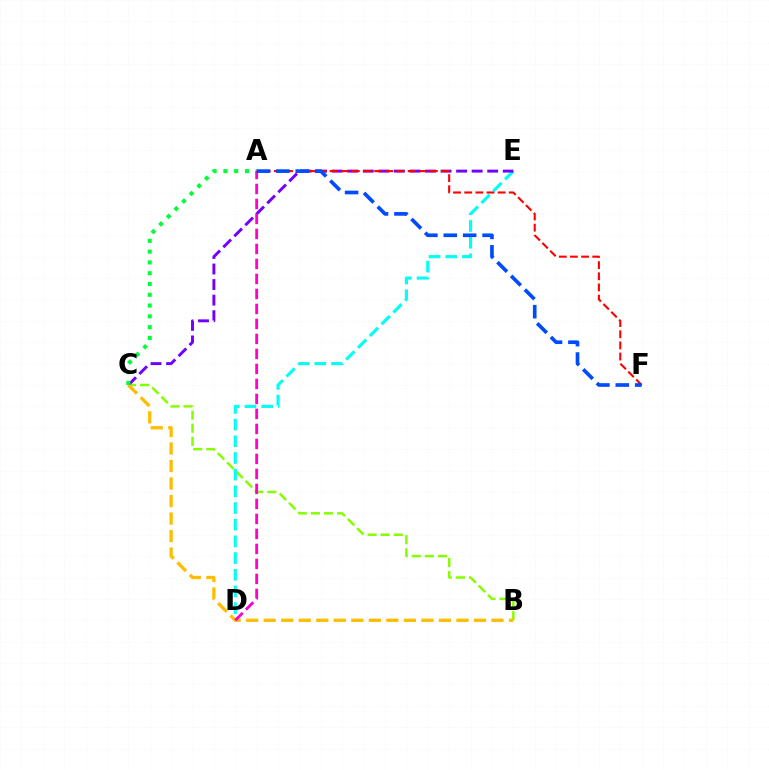{('B', 'C'): [{'color': '#84ff00', 'line_style': 'dashed', 'thickness': 1.78}, {'color': '#ffbd00', 'line_style': 'dashed', 'thickness': 2.38}], ('D', 'E'): [{'color': '#00fff6', 'line_style': 'dashed', 'thickness': 2.27}], ('C', 'E'): [{'color': '#7200ff', 'line_style': 'dashed', 'thickness': 2.11}], ('A', 'C'): [{'color': '#00ff39', 'line_style': 'dotted', 'thickness': 2.93}], ('A', 'D'): [{'color': '#ff00cf', 'line_style': 'dashed', 'thickness': 2.04}], ('A', 'F'): [{'color': '#ff0000', 'line_style': 'dashed', 'thickness': 1.51}, {'color': '#004bff', 'line_style': 'dashed', 'thickness': 2.64}]}